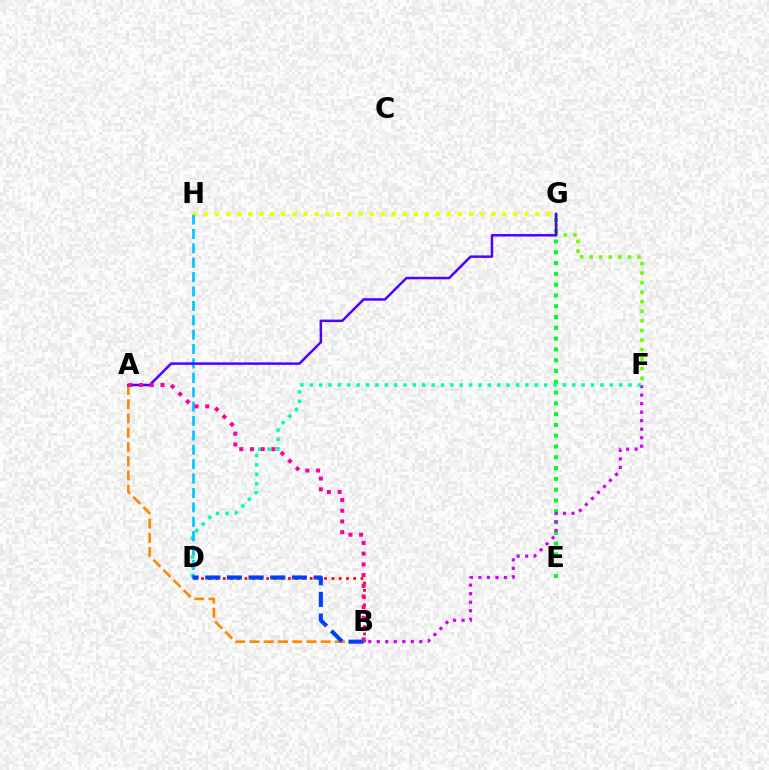{('G', 'H'): [{'color': '#eeff00', 'line_style': 'dotted', 'thickness': 3.0}], ('E', 'G'): [{'color': '#00ff27', 'line_style': 'dotted', 'thickness': 2.93}], ('B', 'D'): [{'color': '#ff0000', 'line_style': 'dotted', 'thickness': 1.97}, {'color': '#003fff', 'line_style': 'dashed', 'thickness': 2.94}], ('B', 'F'): [{'color': '#d600ff', 'line_style': 'dotted', 'thickness': 2.31}], ('D', 'F'): [{'color': '#00ffaf', 'line_style': 'dotted', 'thickness': 2.55}], ('D', 'H'): [{'color': '#00c7ff', 'line_style': 'dashed', 'thickness': 1.96}], ('F', 'G'): [{'color': '#66ff00', 'line_style': 'dotted', 'thickness': 2.6}], ('A', 'B'): [{'color': '#ff8800', 'line_style': 'dashed', 'thickness': 1.94}, {'color': '#ff00a0', 'line_style': 'dotted', 'thickness': 2.91}], ('A', 'G'): [{'color': '#4f00ff', 'line_style': 'solid', 'thickness': 1.79}]}